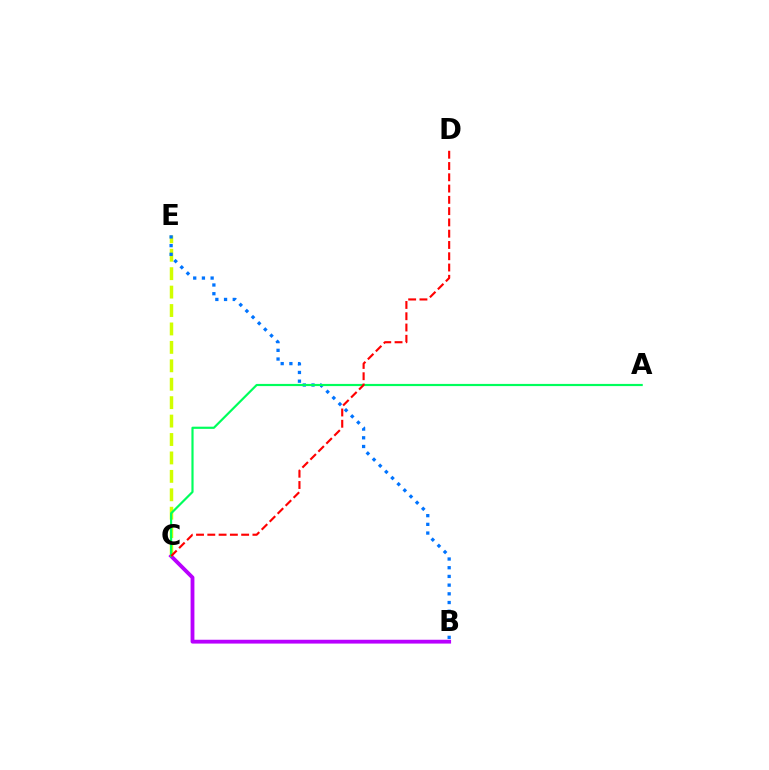{('C', 'E'): [{'color': '#d1ff00', 'line_style': 'dashed', 'thickness': 2.5}], ('B', 'E'): [{'color': '#0074ff', 'line_style': 'dotted', 'thickness': 2.36}], ('B', 'C'): [{'color': '#b900ff', 'line_style': 'solid', 'thickness': 2.76}], ('A', 'C'): [{'color': '#00ff5c', 'line_style': 'solid', 'thickness': 1.57}], ('C', 'D'): [{'color': '#ff0000', 'line_style': 'dashed', 'thickness': 1.53}]}